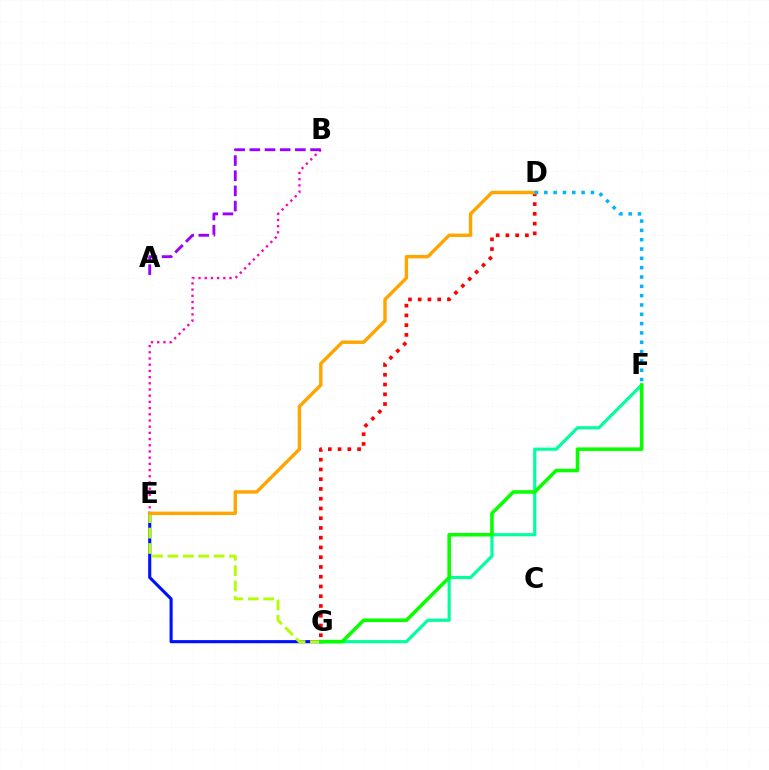{('E', 'G'): [{'color': '#0010ff', 'line_style': 'solid', 'thickness': 2.24}, {'color': '#b3ff00', 'line_style': 'dashed', 'thickness': 2.09}], ('F', 'G'): [{'color': '#00ff9d', 'line_style': 'solid', 'thickness': 2.28}, {'color': '#08ff00', 'line_style': 'solid', 'thickness': 2.56}], ('B', 'E'): [{'color': '#ff00bd', 'line_style': 'dotted', 'thickness': 1.68}], ('D', 'G'): [{'color': '#ff0000', 'line_style': 'dotted', 'thickness': 2.65}], ('D', 'E'): [{'color': '#ffa500', 'line_style': 'solid', 'thickness': 2.46}], ('D', 'F'): [{'color': '#00b5ff', 'line_style': 'dotted', 'thickness': 2.53}], ('A', 'B'): [{'color': '#9b00ff', 'line_style': 'dashed', 'thickness': 2.06}]}